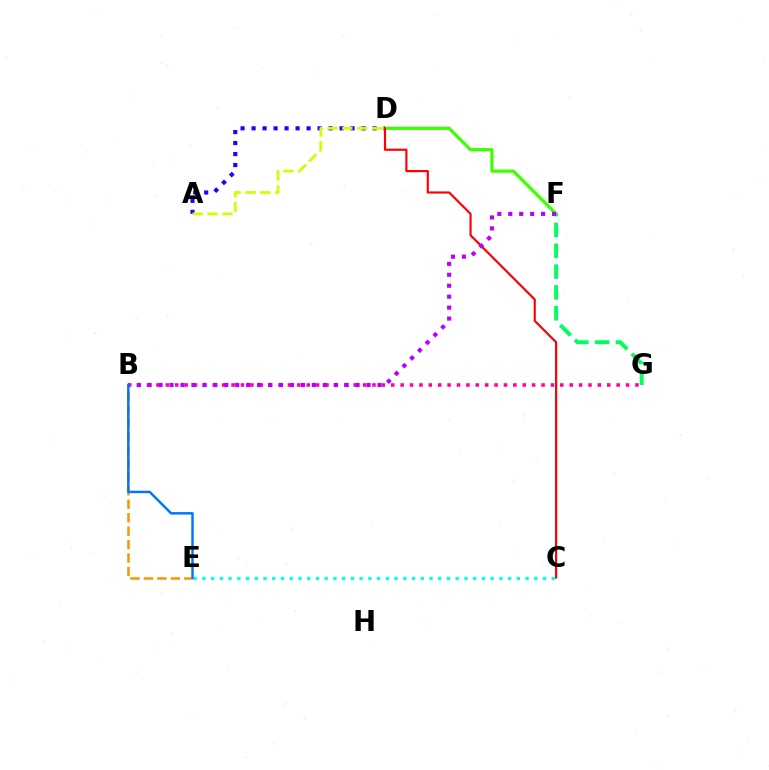{('A', 'D'): [{'color': '#2500ff', 'line_style': 'dotted', 'thickness': 2.99}, {'color': '#d1ff00', 'line_style': 'dashed', 'thickness': 2.02}], ('D', 'F'): [{'color': '#3dff00', 'line_style': 'solid', 'thickness': 2.34}], ('B', 'G'): [{'color': '#ff00ac', 'line_style': 'dotted', 'thickness': 2.55}], ('F', 'G'): [{'color': '#00ff5c', 'line_style': 'dashed', 'thickness': 2.83}], ('C', 'E'): [{'color': '#00fff6', 'line_style': 'dotted', 'thickness': 2.37}], ('B', 'E'): [{'color': '#ff9400', 'line_style': 'dashed', 'thickness': 1.83}, {'color': '#0074ff', 'line_style': 'solid', 'thickness': 1.77}], ('C', 'D'): [{'color': '#ff0000', 'line_style': 'solid', 'thickness': 1.56}], ('B', 'F'): [{'color': '#b900ff', 'line_style': 'dotted', 'thickness': 2.97}]}